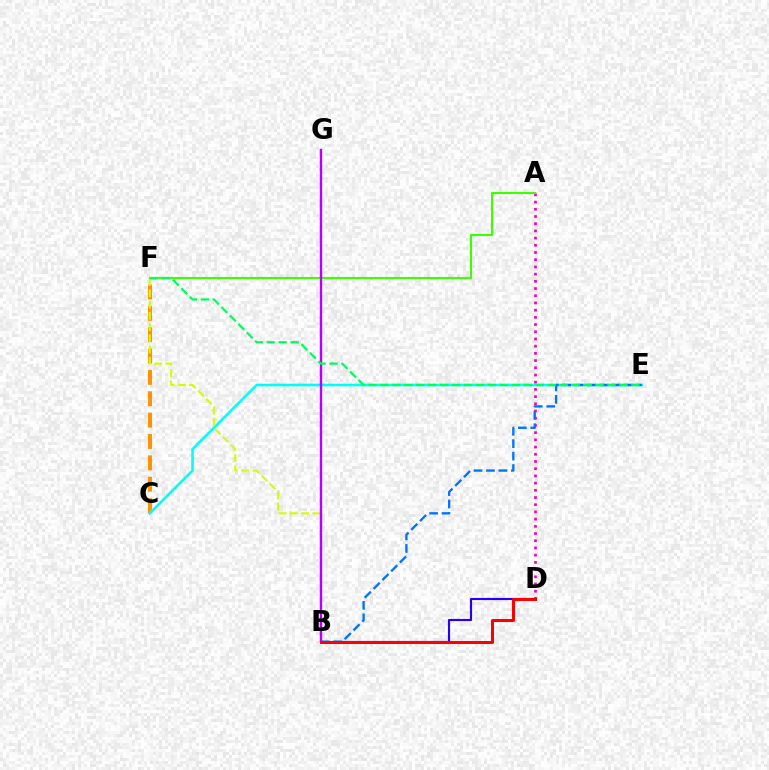{('C', 'F'): [{'color': '#ff9400', 'line_style': 'dashed', 'thickness': 2.9}], ('A', 'D'): [{'color': '#ff00ac', 'line_style': 'dotted', 'thickness': 1.96}], ('C', 'E'): [{'color': '#00fff6', 'line_style': 'solid', 'thickness': 1.87}], ('B', 'D'): [{'color': '#2500ff', 'line_style': 'solid', 'thickness': 1.54}, {'color': '#ff0000', 'line_style': 'solid', 'thickness': 2.17}], ('B', 'F'): [{'color': '#d1ff00', 'line_style': 'dashed', 'thickness': 1.53}], ('A', 'F'): [{'color': '#3dff00', 'line_style': 'solid', 'thickness': 1.52}], ('B', 'E'): [{'color': '#0074ff', 'line_style': 'dashed', 'thickness': 1.69}], ('B', 'G'): [{'color': '#b900ff', 'line_style': 'solid', 'thickness': 1.74}], ('E', 'F'): [{'color': '#00ff5c', 'line_style': 'dashed', 'thickness': 1.62}]}